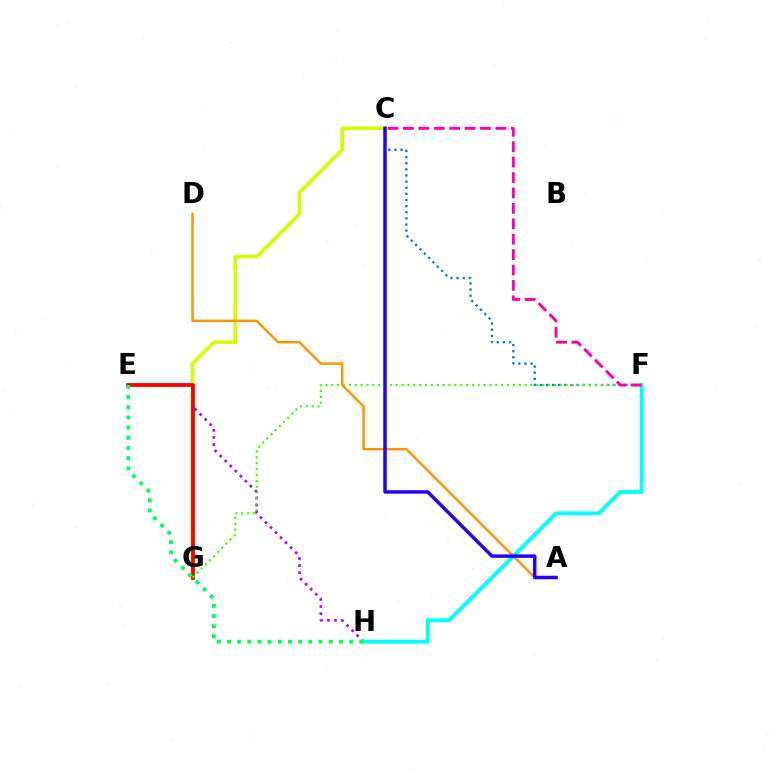{('C', 'G'): [{'color': '#d1ff00', 'line_style': 'solid', 'thickness': 2.61}], ('E', 'H'): [{'color': '#b900ff', 'line_style': 'dotted', 'thickness': 1.93}, {'color': '#00ff5c', 'line_style': 'dotted', 'thickness': 2.76}], ('E', 'G'): [{'color': '#ff0000', 'line_style': 'solid', 'thickness': 2.71}], ('A', 'D'): [{'color': '#ff9400', 'line_style': 'solid', 'thickness': 1.78}], ('F', 'H'): [{'color': '#00fff6', 'line_style': 'solid', 'thickness': 2.77}], ('C', 'F'): [{'color': '#0074ff', 'line_style': 'dotted', 'thickness': 1.66}, {'color': '#ff00ac', 'line_style': 'dashed', 'thickness': 2.09}], ('F', 'G'): [{'color': '#3dff00', 'line_style': 'dotted', 'thickness': 1.59}], ('A', 'C'): [{'color': '#2500ff', 'line_style': 'solid', 'thickness': 2.51}]}